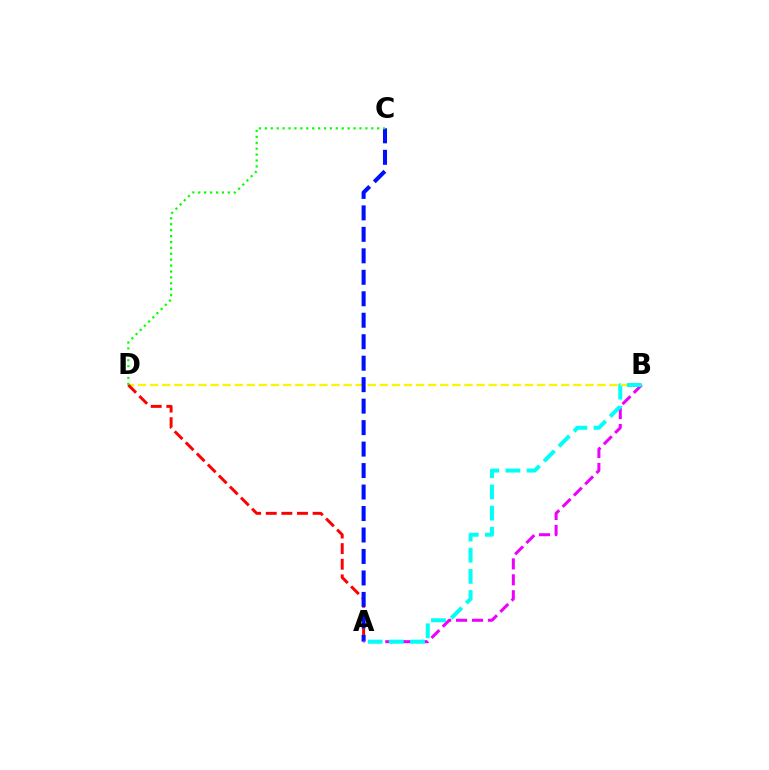{('B', 'D'): [{'color': '#fcf500', 'line_style': 'dashed', 'thickness': 1.64}], ('A', 'D'): [{'color': '#ff0000', 'line_style': 'dashed', 'thickness': 2.12}], ('A', 'C'): [{'color': '#0010ff', 'line_style': 'dashed', 'thickness': 2.92}], ('C', 'D'): [{'color': '#08ff00', 'line_style': 'dotted', 'thickness': 1.61}], ('A', 'B'): [{'color': '#ee00ff', 'line_style': 'dashed', 'thickness': 2.16}, {'color': '#00fff6', 'line_style': 'dashed', 'thickness': 2.88}]}